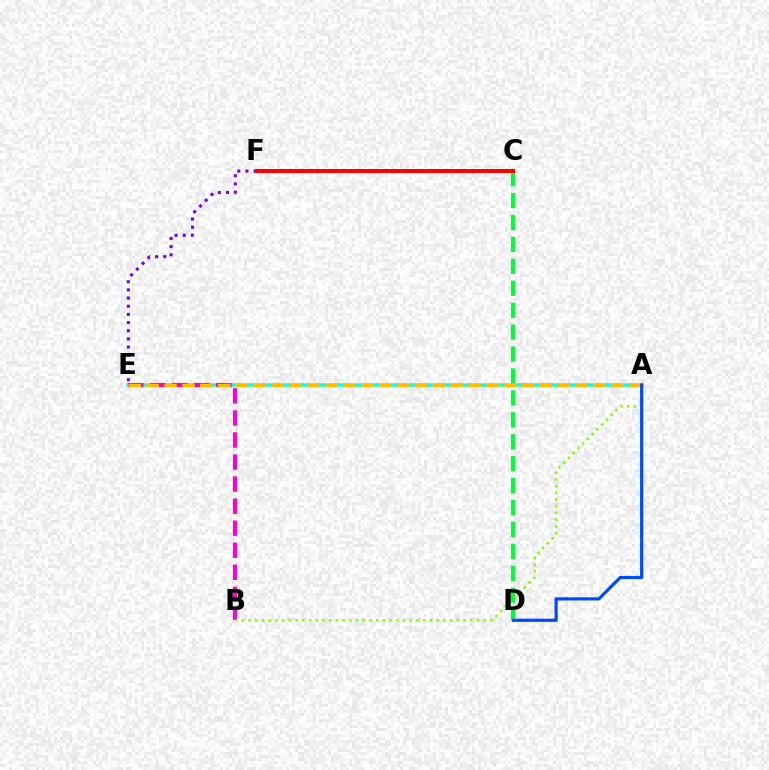{('A', 'E'): [{'color': '#00fff6', 'line_style': 'solid', 'thickness': 2.52}, {'color': '#ffbd00', 'line_style': 'dashed', 'thickness': 2.43}], ('C', 'D'): [{'color': '#00ff39', 'line_style': 'dashed', 'thickness': 2.98}], ('E', 'F'): [{'color': '#7200ff', 'line_style': 'dotted', 'thickness': 2.22}], ('C', 'F'): [{'color': '#ff0000', 'line_style': 'solid', 'thickness': 2.87}], ('B', 'E'): [{'color': '#ff00cf', 'line_style': 'dashed', 'thickness': 2.99}], ('A', 'B'): [{'color': '#84ff00', 'line_style': 'dotted', 'thickness': 1.83}], ('A', 'D'): [{'color': '#004bff', 'line_style': 'solid', 'thickness': 2.29}]}